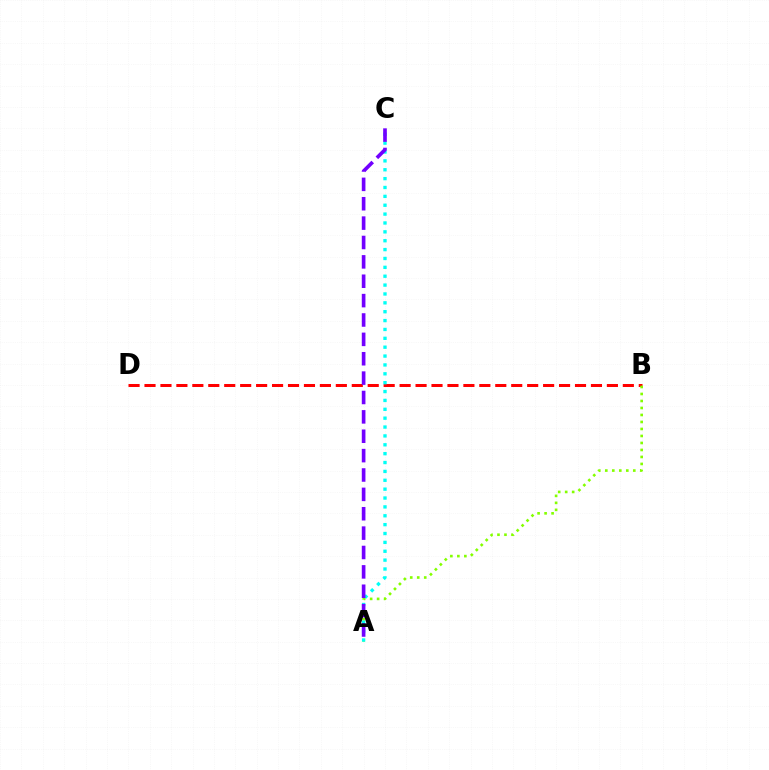{('B', 'D'): [{'color': '#ff0000', 'line_style': 'dashed', 'thickness': 2.17}], ('A', 'B'): [{'color': '#84ff00', 'line_style': 'dotted', 'thickness': 1.9}], ('A', 'C'): [{'color': '#00fff6', 'line_style': 'dotted', 'thickness': 2.41}, {'color': '#7200ff', 'line_style': 'dashed', 'thickness': 2.63}]}